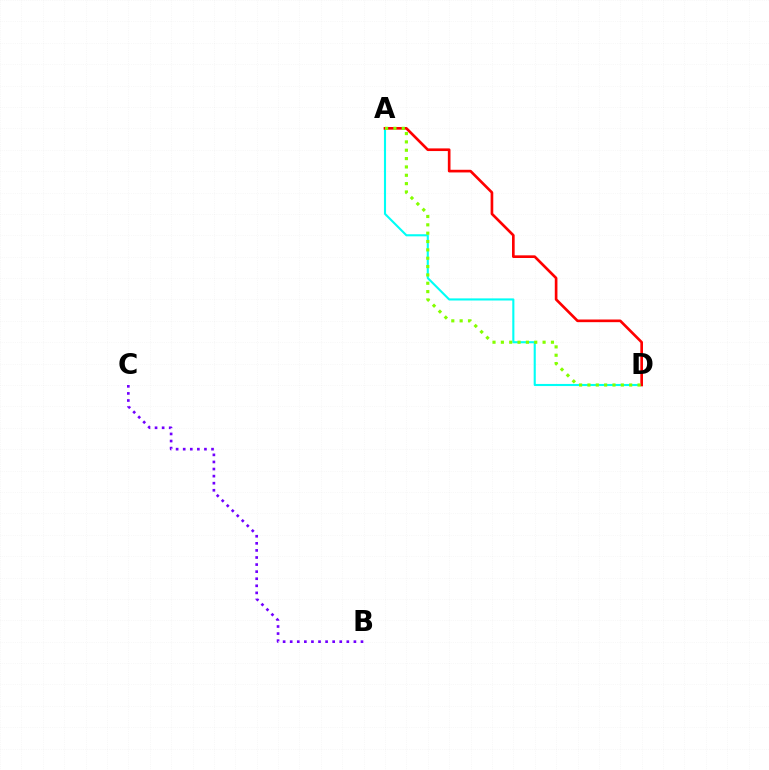{('A', 'D'): [{'color': '#00fff6', 'line_style': 'solid', 'thickness': 1.52}, {'color': '#ff0000', 'line_style': 'solid', 'thickness': 1.91}, {'color': '#84ff00', 'line_style': 'dotted', 'thickness': 2.27}], ('B', 'C'): [{'color': '#7200ff', 'line_style': 'dotted', 'thickness': 1.92}]}